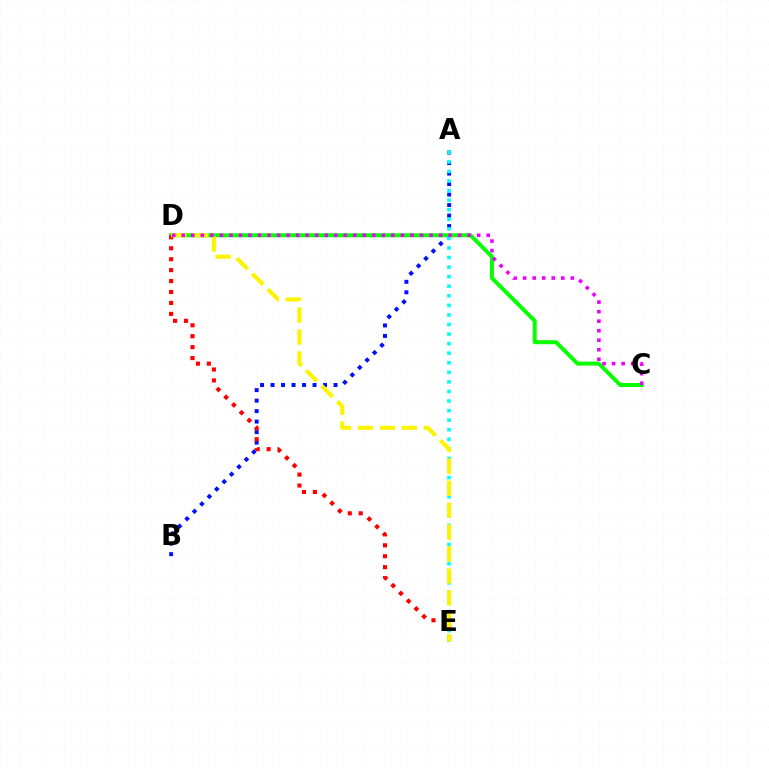{('A', 'B'): [{'color': '#0010ff', 'line_style': 'dotted', 'thickness': 2.85}], ('C', 'D'): [{'color': '#08ff00', 'line_style': 'solid', 'thickness': 2.87}, {'color': '#ee00ff', 'line_style': 'dotted', 'thickness': 2.59}], ('D', 'E'): [{'color': '#ff0000', 'line_style': 'dotted', 'thickness': 2.97}, {'color': '#fcf500', 'line_style': 'dashed', 'thickness': 2.98}], ('A', 'E'): [{'color': '#00fff6', 'line_style': 'dotted', 'thickness': 2.6}]}